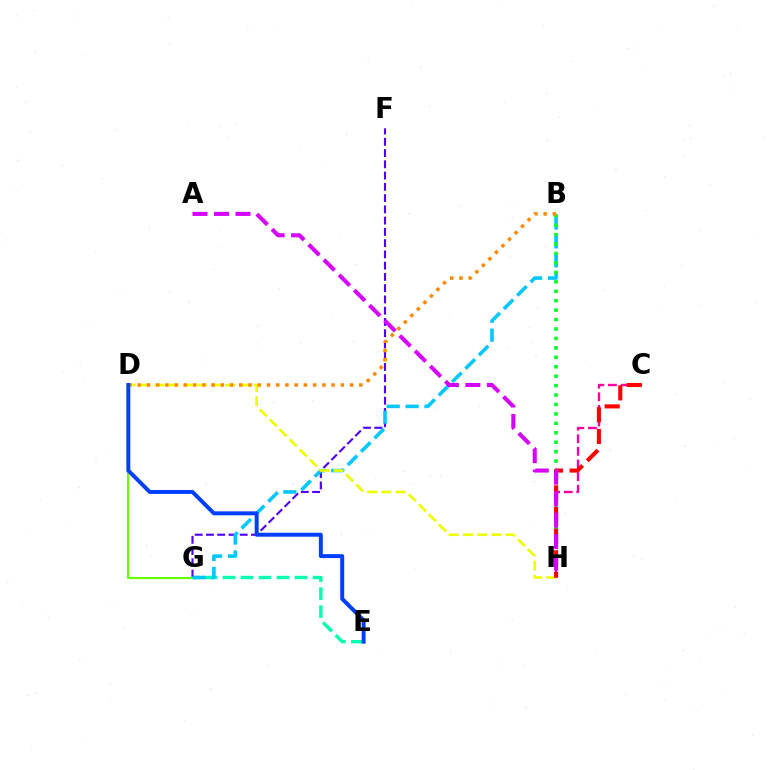{('E', 'G'): [{'color': '#00ffaf', 'line_style': 'dashed', 'thickness': 2.45}], ('C', 'H'): [{'color': '#ff00a0', 'line_style': 'dashed', 'thickness': 1.71}, {'color': '#ff0000', 'line_style': 'dashed', 'thickness': 2.94}], ('F', 'G'): [{'color': '#4f00ff', 'line_style': 'dashed', 'thickness': 1.53}], ('D', 'G'): [{'color': '#66ff00', 'line_style': 'solid', 'thickness': 1.55}], ('B', 'G'): [{'color': '#00c7ff', 'line_style': 'dashed', 'thickness': 2.57}], ('B', 'H'): [{'color': '#00ff27', 'line_style': 'dotted', 'thickness': 2.56}], ('D', 'H'): [{'color': '#eeff00', 'line_style': 'dashed', 'thickness': 1.93}], ('B', 'D'): [{'color': '#ff8800', 'line_style': 'dotted', 'thickness': 2.51}], ('A', 'H'): [{'color': '#d600ff', 'line_style': 'dashed', 'thickness': 2.92}], ('D', 'E'): [{'color': '#003fff', 'line_style': 'solid', 'thickness': 2.84}]}